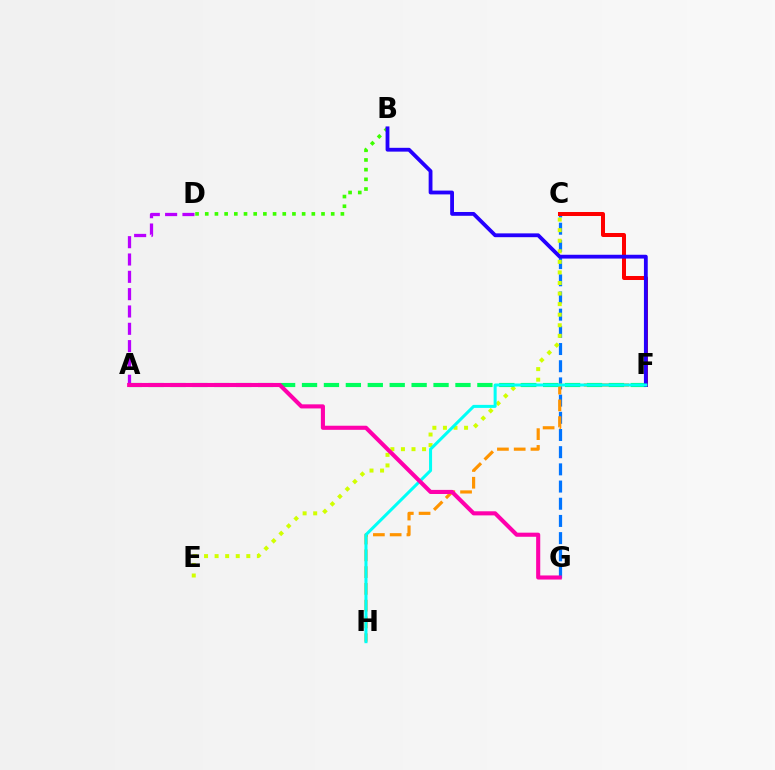{('C', 'G'): [{'color': '#0074ff', 'line_style': 'dashed', 'thickness': 2.34}], ('C', 'F'): [{'color': '#ff0000', 'line_style': 'solid', 'thickness': 2.88}], ('B', 'D'): [{'color': '#3dff00', 'line_style': 'dotted', 'thickness': 2.63}], ('F', 'H'): [{'color': '#ff9400', 'line_style': 'dashed', 'thickness': 2.28}, {'color': '#00fff6', 'line_style': 'solid', 'thickness': 2.18}], ('A', 'D'): [{'color': '#b900ff', 'line_style': 'dashed', 'thickness': 2.35}], ('C', 'E'): [{'color': '#d1ff00', 'line_style': 'dotted', 'thickness': 2.87}], ('A', 'F'): [{'color': '#00ff5c', 'line_style': 'dashed', 'thickness': 2.98}], ('B', 'F'): [{'color': '#2500ff', 'line_style': 'solid', 'thickness': 2.74}], ('A', 'G'): [{'color': '#ff00ac', 'line_style': 'solid', 'thickness': 2.95}]}